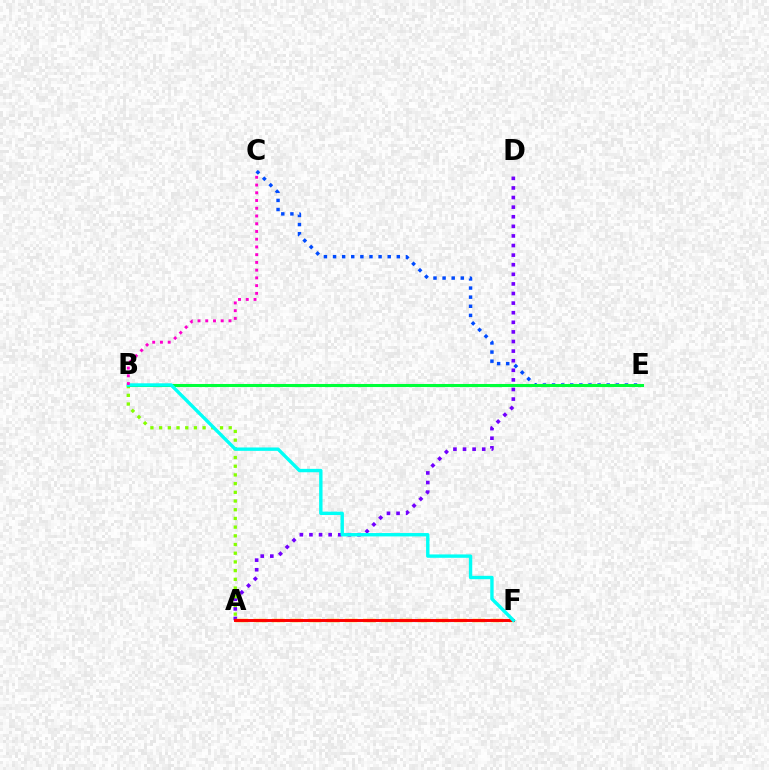{('A', 'D'): [{'color': '#7200ff', 'line_style': 'dotted', 'thickness': 2.61}], ('C', 'E'): [{'color': '#004bff', 'line_style': 'dotted', 'thickness': 2.48}], ('A', 'B'): [{'color': '#84ff00', 'line_style': 'dotted', 'thickness': 2.36}], ('A', 'F'): [{'color': '#ffbd00', 'line_style': 'dashed', 'thickness': 2.48}, {'color': '#ff0000', 'line_style': 'solid', 'thickness': 2.12}], ('B', 'E'): [{'color': '#00ff39', 'line_style': 'solid', 'thickness': 2.2}], ('B', 'F'): [{'color': '#00fff6', 'line_style': 'solid', 'thickness': 2.43}], ('B', 'C'): [{'color': '#ff00cf', 'line_style': 'dotted', 'thickness': 2.1}]}